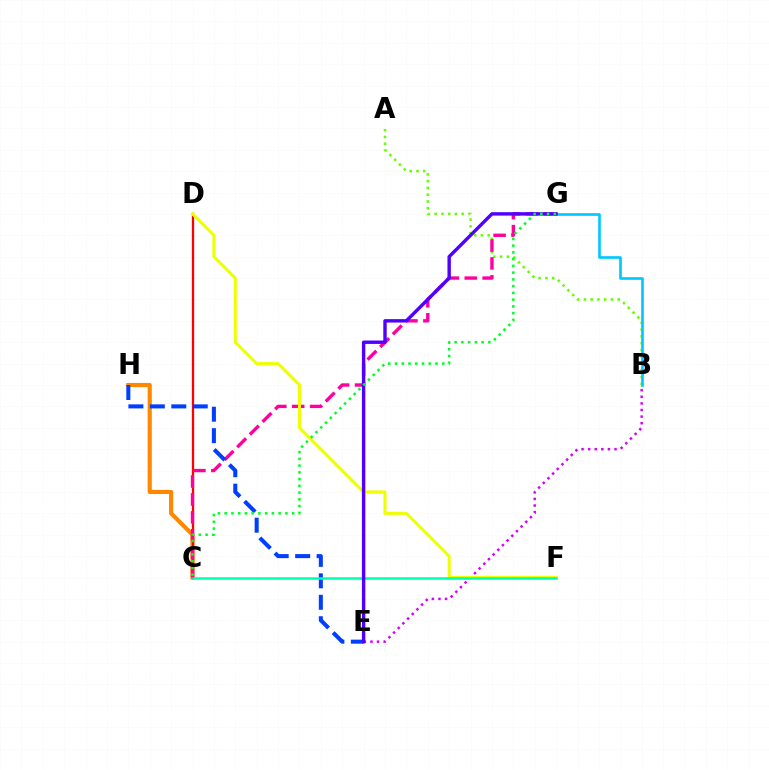{('C', 'H'): [{'color': '#ff8800', 'line_style': 'solid', 'thickness': 2.99}], ('A', 'B'): [{'color': '#66ff00', 'line_style': 'dotted', 'thickness': 1.84}], ('C', 'D'): [{'color': '#ff0000', 'line_style': 'solid', 'thickness': 1.63}], ('C', 'G'): [{'color': '#ff00a0', 'line_style': 'dashed', 'thickness': 2.43}, {'color': '#00ff27', 'line_style': 'dotted', 'thickness': 1.83}], ('B', 'E'): [{'color': '#d600ff', 'line_style': 'dotted', 'thickness': 1.79}], ('D', 'F'): [{'color': '#eeff00', 'line_style': 'solid', 'thickness': 2.18}], ('B', 'G'): [{'color': '#00c7ff', 'line_style': 'solid', 'thickness': 1.9}], ('E', 'H'): [{'color': '#003fff', 'line_style': 'dashed', 'thickness': 2.91}], ('C', 'F'): [{'color': '#00ffaf', 'line_style': 'solid', 'thickness': 1.81}], ('E', 'G'): [{'color': '#4f00ff', 'line_style': 'solid', 'thickness': 2.45}]}